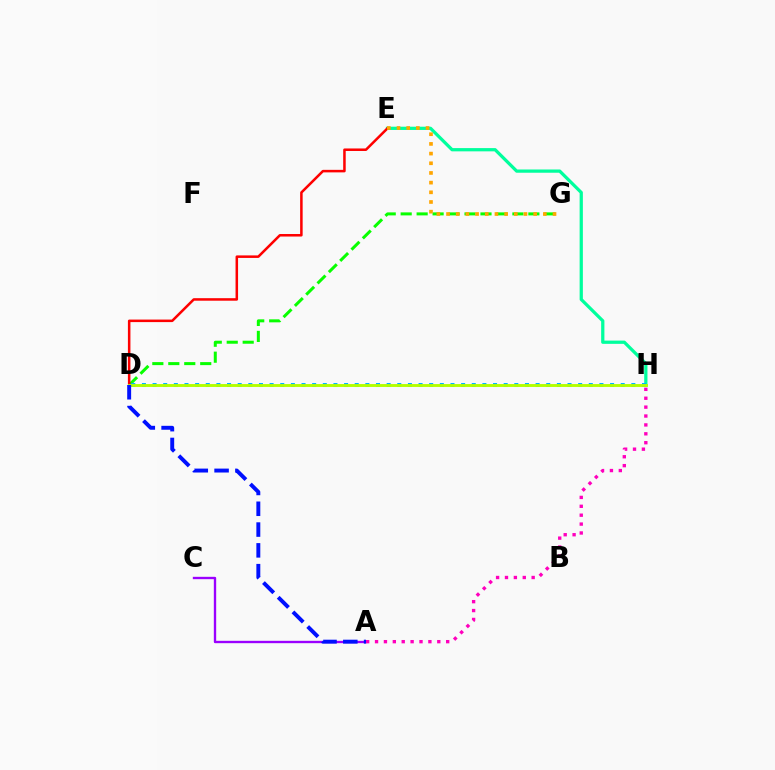{('E', 'H'): [{'color': '#00ff9d', 'line_style': 'solid', 'thickness': 2.34}], ('A', 'C'): [{'color': '#9b00ff', 'line_style': 'solid', 'thickness': 1.7}], ('D', 'G'): [{'color': '#08ff00', 'line_style': 'dashed', 'thickness': 2.17}], ('D', 'E'): [{'color': '#ff0000', 'line_style': 'solid', 'thickness': 1.82}], ('E', 'G'): [{'color': '#ffa500', 'line_style': 'dotted', 'thickness': 2.63}], ('D', 'H'): [{'color': '#00b5ff', 'line_style': 'dotted', 'thickness': 2.89}, {'color': '#b3ff00', 'line_style': 'solid', 'thickness': 2.07}], ('A', 'H'): [{'color': '#ff00bd', 'line_style': 'dotted', 'thickness': 2.42}], ('A', 'D'): [{'color': '#0010ff', 'line_style': 'dashed', 'thickness': 2.83}]}